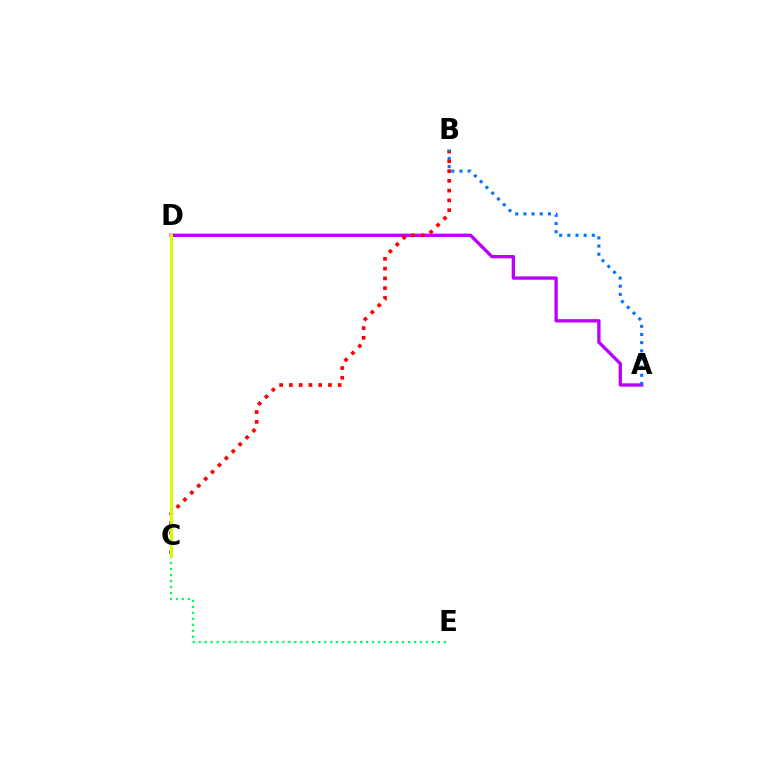{('C', 'E'): [{'color': '#00ff5c', 'line_style': 'dotted', 'thickness': 1.62}], ('A', 'D'): [{'color': '#b900ff', 'line_style': 'solid', 'thickness': 2.39}], ('B', 'C'): [{'color': '#ff0000', 'line_style': 'dotted', 'thickness': 2.65}], ('A', 'B'): [{'color': '#0074ff', 'line_style': 'dotted', 'thickness': 2.22}], ('C', 'D'): [{'color': '#d1ff00', 'line_style': 'solid', 'thickness': 2.13}]}